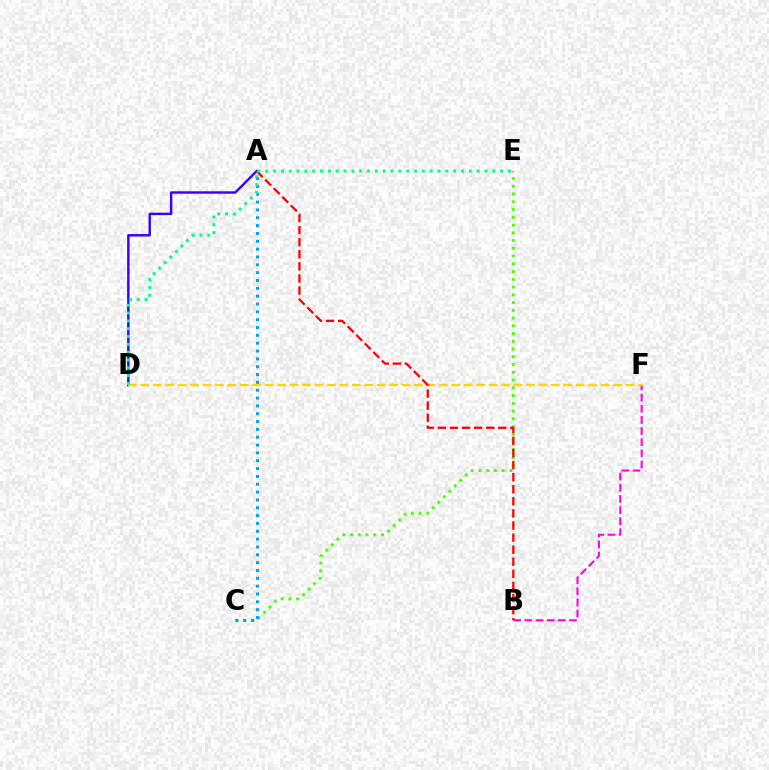{('A', 'D'): [{'color': '#3700ff', 'line_style': 'solid', 'thickness': 1.74}], ('B', 'F'): [{'color': '#ff00ed', 'line_style': 'dashed', 'thickness': 1.52}], ('D', 'F'): [{'color': '#ffd500', 'line_style': 'dashed', 'thickness': 1.69}], ('C', 'E'): [{'color': '#4fff00', 'line_style': 'dotted', 'thickness': 2.11}], ('A', 'B'): [{'color': '#ff0000', 'line_style': 'dashed', 'thickness': 1.64}], ('A', 'C'): [{'color': '#009eff', 'line_style': 'dotted', 'thickness': 2.13}], ('D', 'E'): [{'color': '#00ff86', 'line_style': 'dotted', 'thickness': 2.13}]}